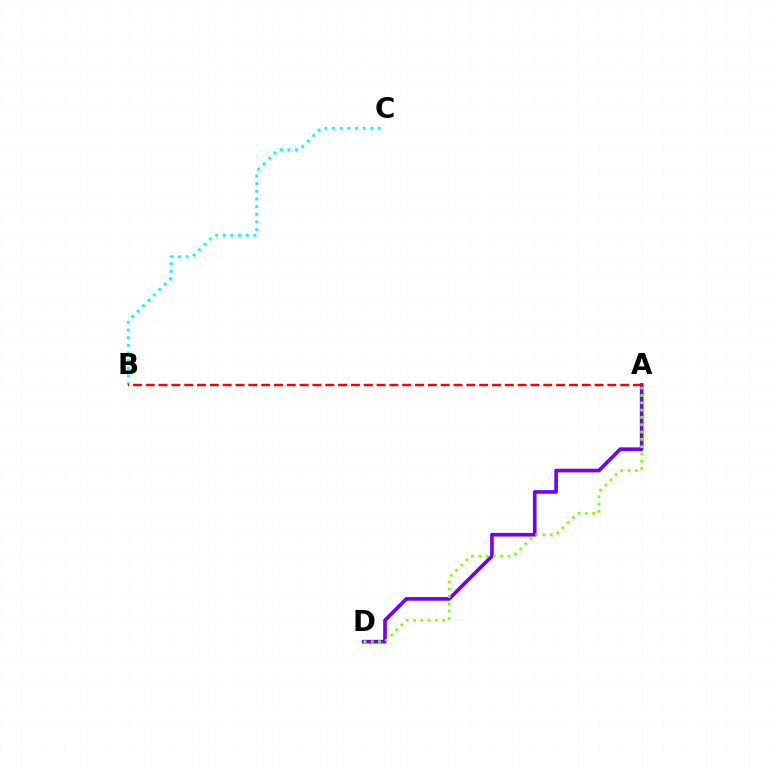{('B', 'C'): [{'color': '#00fff6', 'line_style': 'dotted', 'thickness': 2.08}], ('A', 'D'): [{'color': '#7200ff', 'line_style': 'solid', 'thickness': 2.63}, {'color': '#84ff00', 'line_style': 'dotted', 'thickness': 1.98}], ('A', 'B'): [{'color': '#ff0000', 'line_style': 'dashed', 'thickness': 1.74}]}